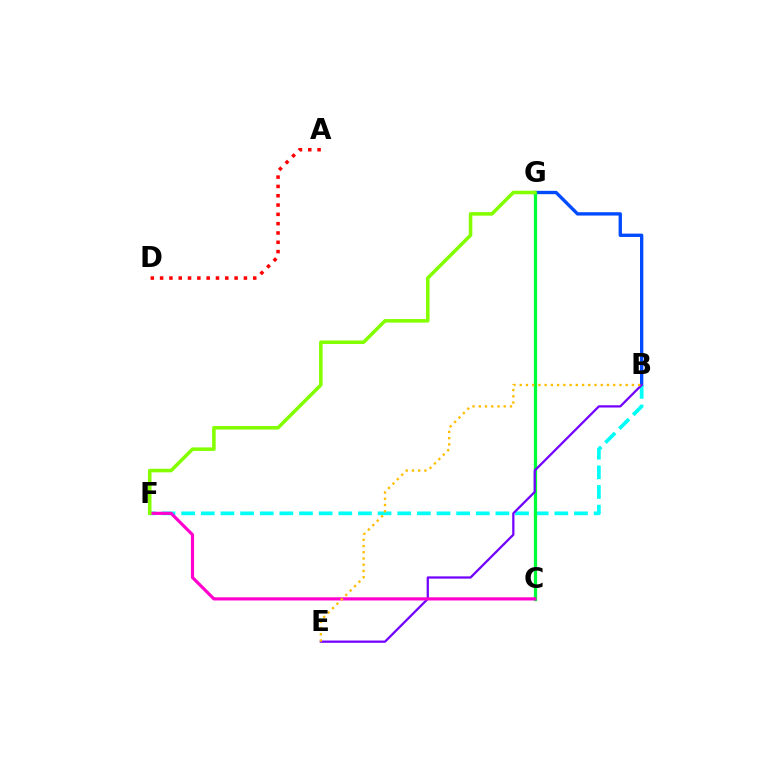{('B', 'G'): [{'color': '#004bff', 'line_style': 'solid', 'thickness': 2.41}], ('B', 'F'): [{'color': '#00fff6', 'line_style': 'dashed', 'thickness': 2.67}], ('A', 'D'): [{'color': '#ff0000', 'line_style': 'dotted', 'thickness': 2.53}], ('C', 'G'): [{'color': '#00ff39', 'line_style': 'solid', 'thickness': 2.34}], ('B', 'E'): [{'color': '#7200ff', 'line_style': 'solid', 'thickness': 1.62}, {'color': '#ffbd00', 'line_style': 'dotted', 'thickness': 1.69}], ('C', 'F'): [{'color': '#ff00cf', 'line_style': 'solid', 'thickness': 2.28}], ('F', 'G'): [{'color': '#84ff00', 'line_style': 'solid', 'thickness': 2.55}]}